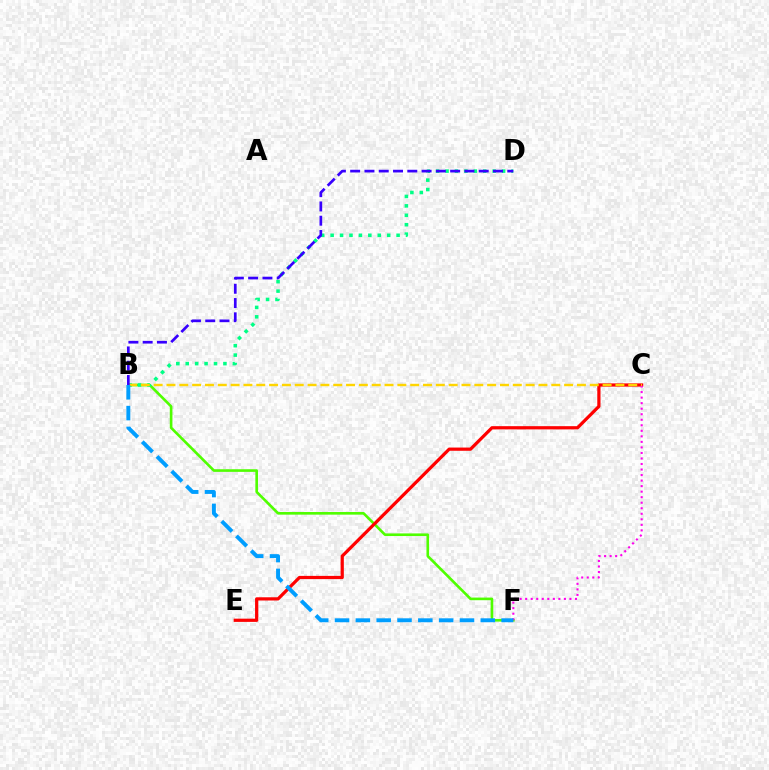{('B', 'F'): [{'color': '#4fff00', 'line_style': 'solid', 'thickness': 1.9}, {'color': '#009eff', 'line_style': 'dashed', 'thickness': 2.83}], ('B', 'D'): [{'color': '#00ff86', 'line_style': 'dotted', 'thickness': 2.56}, {'color': '#3700ff', 'line_style': 'dashed', 'thickness': 1.94}], ('C', 'E'): [{'color': '#ff0000', 'line_style': 'solid', 'thickness': 2.32}], ('C', 'F'): [{'color': '#ff00ed', 'line_style': 'dotted', 'thickness': 1.5}], ('B', 'C'): [{'color': '#ffd500', 'line_style': 'dashed', 'thickness': 1.74}]}